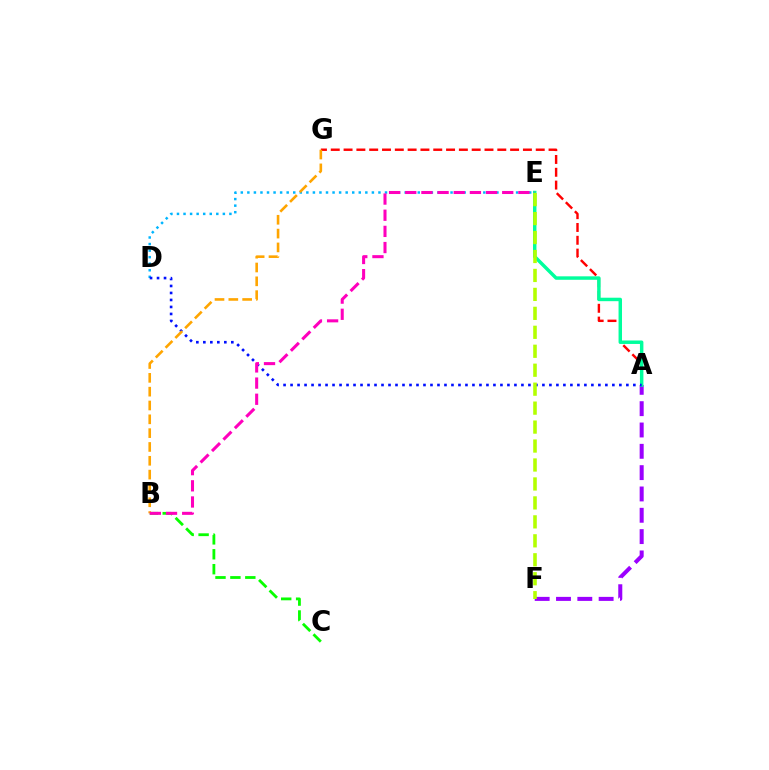{('D', 'E'): [{'color': '#00b5ff', 'line_style': 'dotted', 'thickness': 1.78}], ('A', 'G'): [{'color': '#ff0000', 'line_style': 'dashed', 'thickness': 1.74}], ('A', 'F'): [{'color': '#9b00ff', 'line_style': 'dashed', 'thickness': 2.9}], ('A', 'E'): [{'color': '#00ff9d', 'line_style': 'solid', 'thickness': 2.49}], ('A', 'D'): [{'color': '#0010ff', 'line_style': 'dotted', 'thickness': 1.9}], ('B', 'C'): [{'color': '#08ff00', 'line_style': 'dashed', 'thickness': 2.03}], ('B', 'G'): [{'color': '#ffa500', 'line_style': 'dashed', 'thickness': 1.88}], ('B', 'E'): [{'color': '#ff00bd', 'line_style': 'dashed', 'thickness': 2.2}], ('E', 'F'): [{'color': '#b3ff00', 'line_style': 'dashed', 'thickness': 2.58}]}